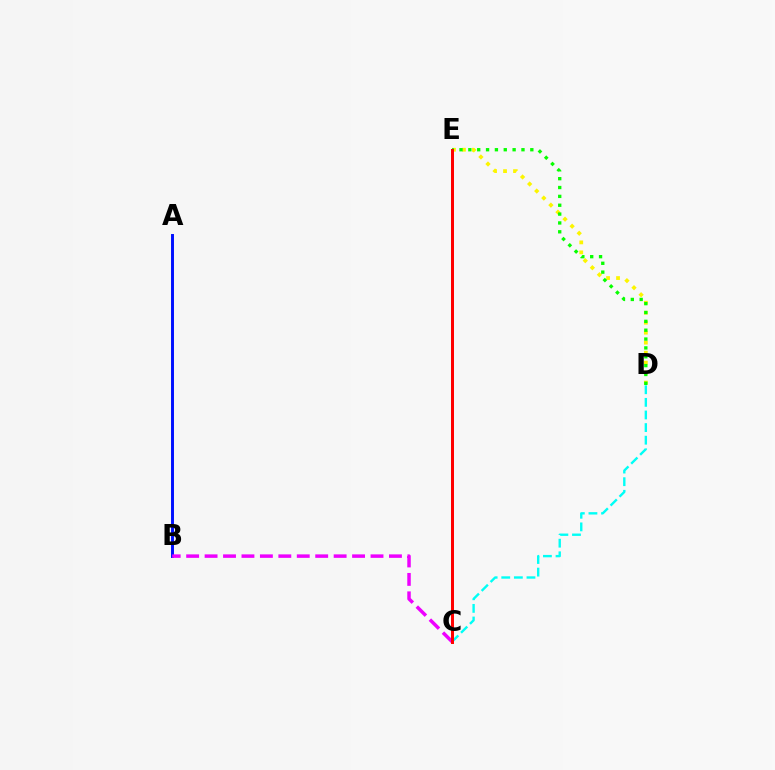{('D', 'E'): [{'color': '#fcf500', 'line_style': 'dotted', 'thickness': 2.71}, {'color': '#08ff00', 'line_style': 'dotted', 'thickness': 2.41}], ('A', 'B'): [{'color': '#0010ff', 'line_style': 'solid', 'thickness': 2.12}], ('C', 'D'): [{'color': '#00fff6', 'line_style': 'dashed', 'thickness': 1.71}], ('B', 'C'): [{'color': '#ee00ff', 'line_style': 'dashed', 'thickness': 2.5}], ('C', 'E'): [{'color': '#ff0000', 'line_style': 'solid', 'thickness': 2.15}]}